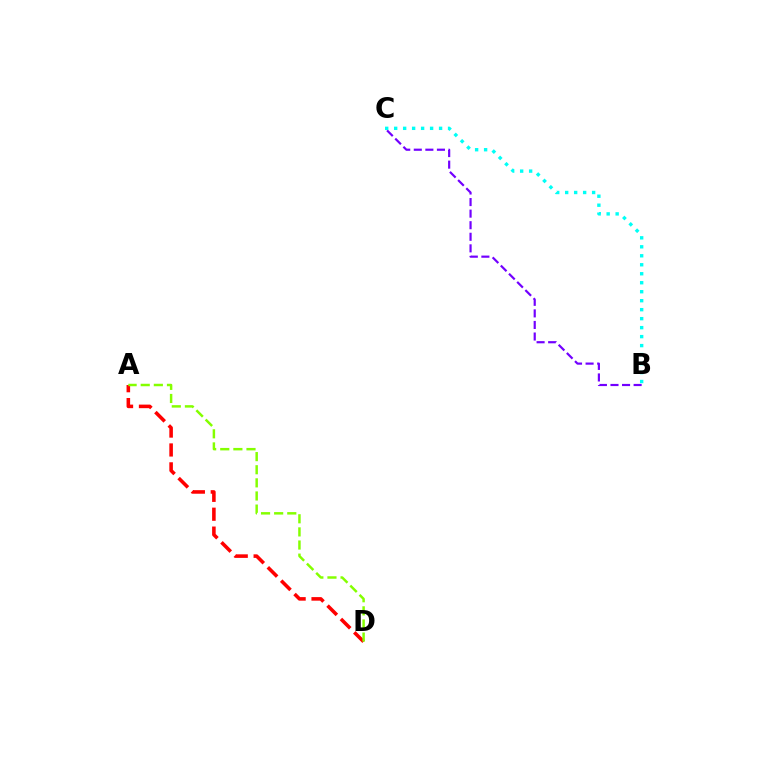{('B', 'C'): [{'color': '#7200ff', 'line_style': 'dashed', 'thickness': 1.57}, {'color': '#00fff6', 'line_style': 'dotted', 'thickness': 2.44}], ('A', 'D'): [{'color': '#ff0000', 'line_style': 'dashed', 'thickness': 2.57}, {'color': '#84ff00', 'line_style': 'dashed', 'thickness': 1.78}]}